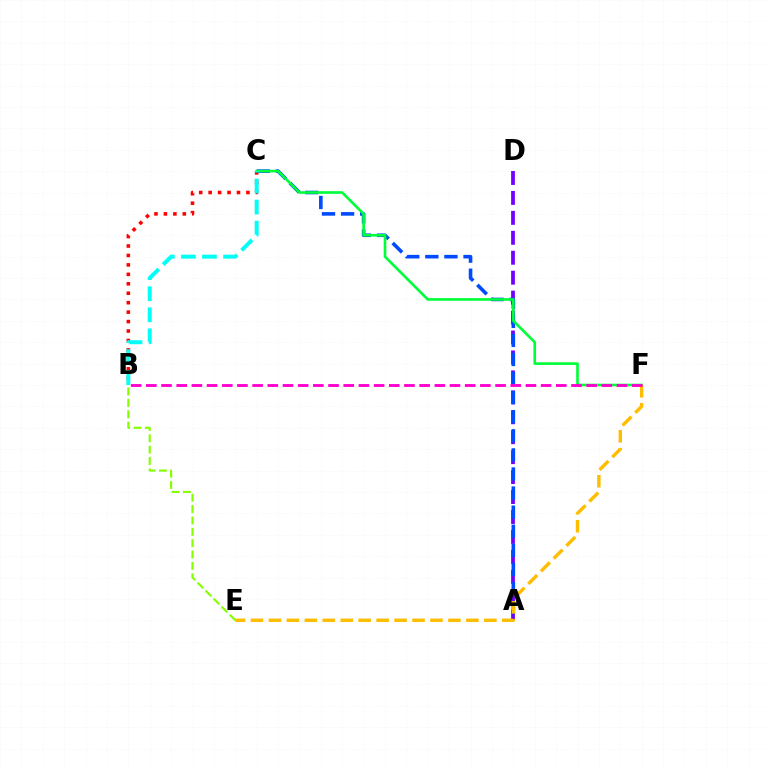{('B', 'C'): [{'color': '#ff0000', 'line_style': 'dotted', 'thickness': 2.57}, {'color': '#00fff6', 'line_style': 'dashed', 'thickness': 2.86}], ('A', 'D'): [{'color': '#7200ff', 'line_style': 'dashed', 'thickness': 2.71}], ('A', 'C'): [{'color': '#004bff', 'line_style': 'dashed', 'thickness': 2.59}], ('C', 'F'): [{'color': '#00ff39', 'line_style': 'solid', 'thickness': 1.91}], ('E', 'F'): [{'color': '#ffbd00', 'line_style': 'dashed', 'thickness': 2.44}], ('B', 'F'): [{'color': '#ff00cf', 'line_style': 'dashed', 'thickness': 2.06}], ('B', 'E'): [{'color': '#84ff00', 'line_style': 'dashed', 'thickness': 1.54}]}